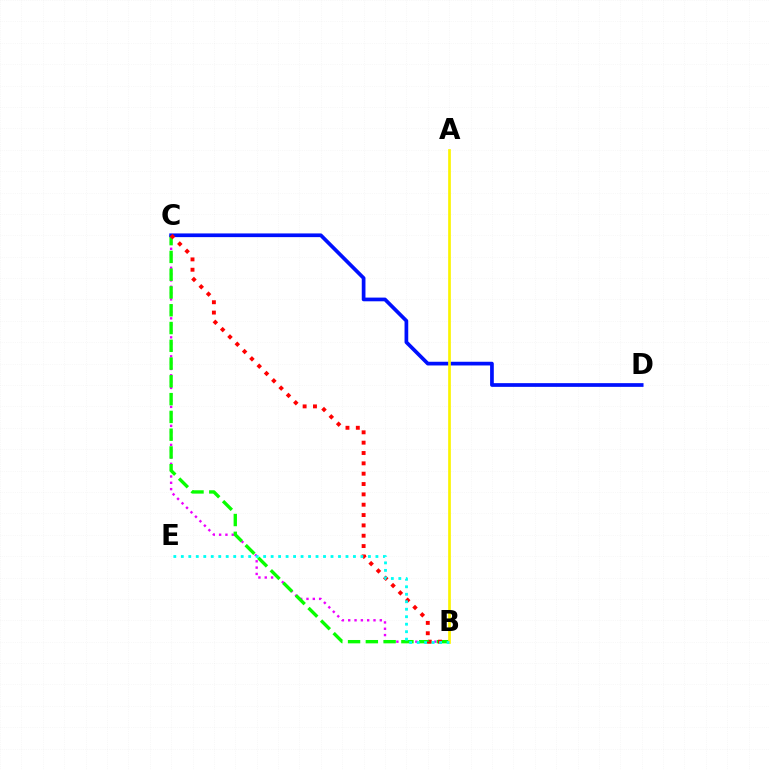{('B', 'C'): [{'color': '#ee00ff', 'line_style': 'dotted', 'thickness': 1.72}, {'color': '#08ff00', 'line_style': 'dashed', 'thickness': 2.42}, {'color': '#ff0000', 'line_style': 'dotted', 'thickness': 2.81}], ('C', 'D'): [{'color': '#0010ff', 'line_style': 'solid', 'thickness': 2.67}], ('A', 'B'): [{'color': '#fcf500', 'line_style': 'solid', 'thickness': 1.94}], ('B', 'E'): [{'color': '#00fff6', 'line_style': 'dotted', 'thickness': 2.03}]}